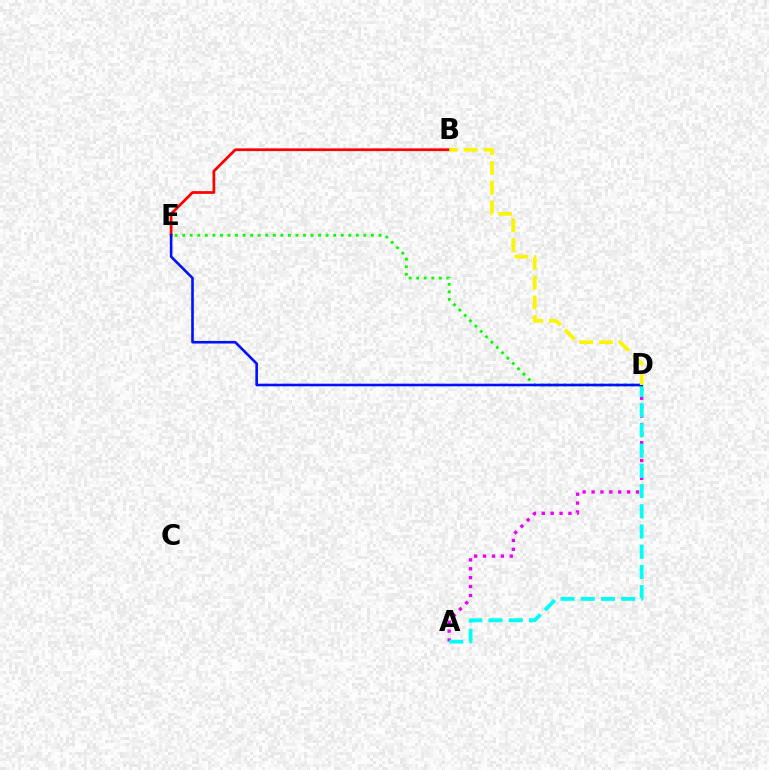{('A', 'D'): [{'color': '#ee00ff', 'line_style': 'dotted', 'thickness': 2.42}, {'color': '#00fff6', 'line_style': 'dashed', 'thickness': 2.75}], ('B', 'E'): [{'color': '#ff0000', 'line_style': 'solid', 'thickness': 1.98}], ('D', 'E'): [{'color': '#08ff00', 'line_style': 'dotted', 'thickness': 2.05}, {'color': '#0010ff', 'line_style': 'solid', 'thickness': 1.88}], ('B', 'D'): [{'color': '#fcf500', 'line_style': 'dashed', 'thickness': 2.68}]}